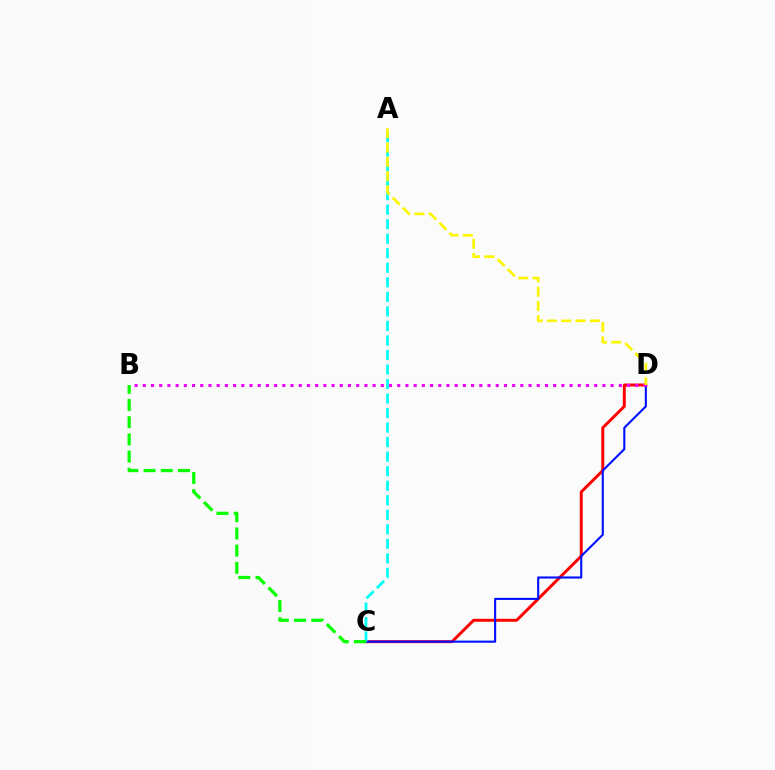{('C', 'D'): [{'color': '#ff0000', 'line_style': 'solid', 'thickness': 2.13}, {'color': '#0010ff', 'line_style': 'solid', 'thickness': 1.51}], ('B', 'D'): [{'color': '#ee00ff', 'line_style': 'dotted', 'thickness': 2.23}], ('A', 'C'): [{'color': '#00fff6', 'line_style': 'dashed', 'thickness': 1.97}], ('B', 'C'): [{'color': '#08ff00', 'line_style': 'dashed', 'thickness': 2.34}], ('A', 'D'): [{'color': '#fcf500', 'line_style': 'dashed', 'thickness': 1.94}]}